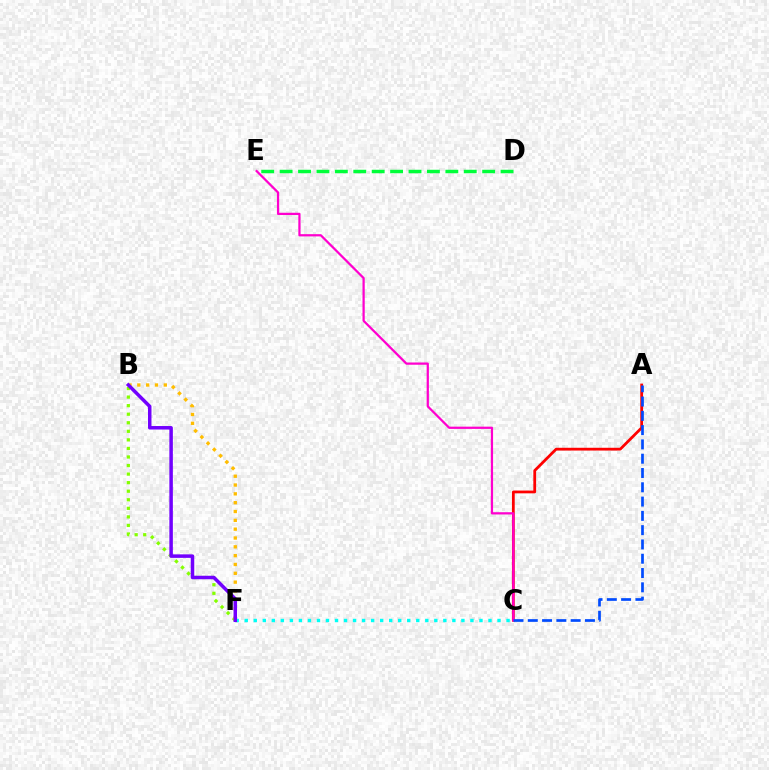{('A', 'C'): [{'color': '#ff0000', 'line_style': 'solid', 'thickness': 2.0}, {'color': '#004bff', 'line_style': 'dashed', 'thickness': 1.94}], ('C', 'E'): [{'color': '#ff00cf', 'line_style': 'solid', 'thickness': 1.62}], ('B', 'F'): [{'color': '#84ff00', 'line_style': 'dotted', 'thickness': 2.32}, {'color': '#ffbd00', 'line_style': 'dotted', 'thickness': 2.4}, {'color': '#7200ff', 'line_style': 'solid', 'thickness': 2.52}], ('D', 'E'): [{'color': '#00ff39', 'line_style': 'dashed', 'thickness': 2.5}], ('C', 'F'): [{'color': '#00fff6', 'line_style': 'dotted', 'thickness': 2.45}]}